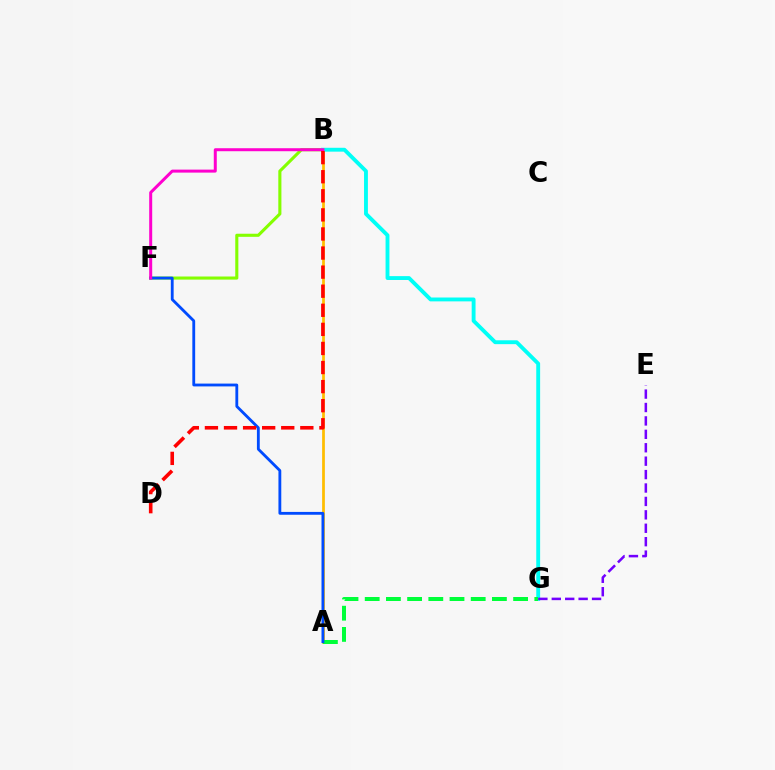{('A', 'B'): [{'color': '#ffbd00', 'line_style': 'solid', 'thickness': 1.97}], ('B', 'F'): [{'color': '#84ff00', 'line_style': 'solid', 'thickness': 2.23}, {'color': '#ff00cf', 'line_style': 'solid', 'thickness': 2.16}], ('B', 'G'): [{'color': '#00fff6', 'line_style': 'solid', 'thickness': 2.78}], ('A', 'G'): [{'color': '#00ff39', 'line_style': 'dashed', 'thickness': 2.88}], ('E', 'G'): [{'color': '#7200ff', 'line_style': 'dashed', 'thickness': 1.82}], ('A', 'F'): [{'color': '#004bff', 'line_style': 'solid', 'thickness': 2.04}], ('B', 'D'): [{'color': '#ff0000', 'line_style': 'dashed', 'thickness': 2.59}]}